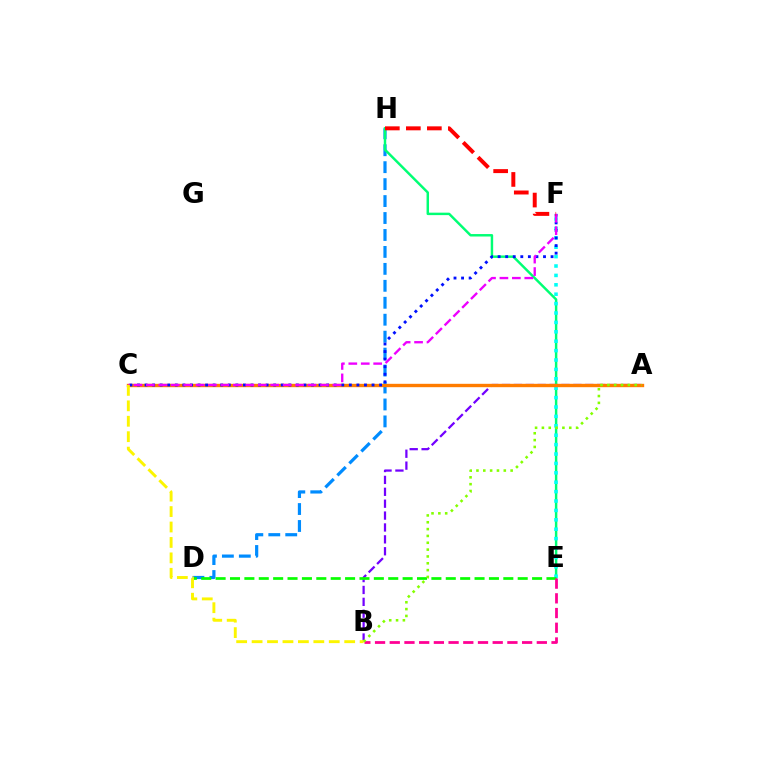{('A', 'B'): [{'color': '#7200ff', 'line_style': 'dashed', 'thickness': 1.62}, {'color': '#84ff00', 'line_style': 'dotted', 'thickness': 1.86}], ('D', 'H'): [{'color': '#008cff', 'line_style': 'dashed', 'thickness': 2.3}], ('E', 'H'): [{'color': '#00ff74', 'line_style': 'solid', 'thickness': 1.77}], ('E', 'F'): [{'color': '#00fff6', 'line_style': 'dotted', 'thickness': 2.55}], ('A', 'C'): [{'color': '#ff7c00', 'line_style': 'solid', 'thickness': 2.43}], ('D', 'E'): [{'color': '#08ff00', 'line_style': 'dashed', 'thickness': 1.95}], ('C', 'F'): [{'color': '#0010ff', 'line_style': 'dotted', 'thickness': 2.06}, {'color': '#ee00ff', 'line_style': 'dashed', 'thickness': 1.69}], ('B', 'E'): [{'color': '#ff0094', 'line_style': 'dashed', 'thickness': 2.0}], ('B', 'C'): [{'color': '#fcf500', 'line_style': 'dashed', 'thickness': 2.1}], ('F', 'H'): [{'color': '#ff0000', 'line_style': 'dashed', 'thickness': 2.85}]}